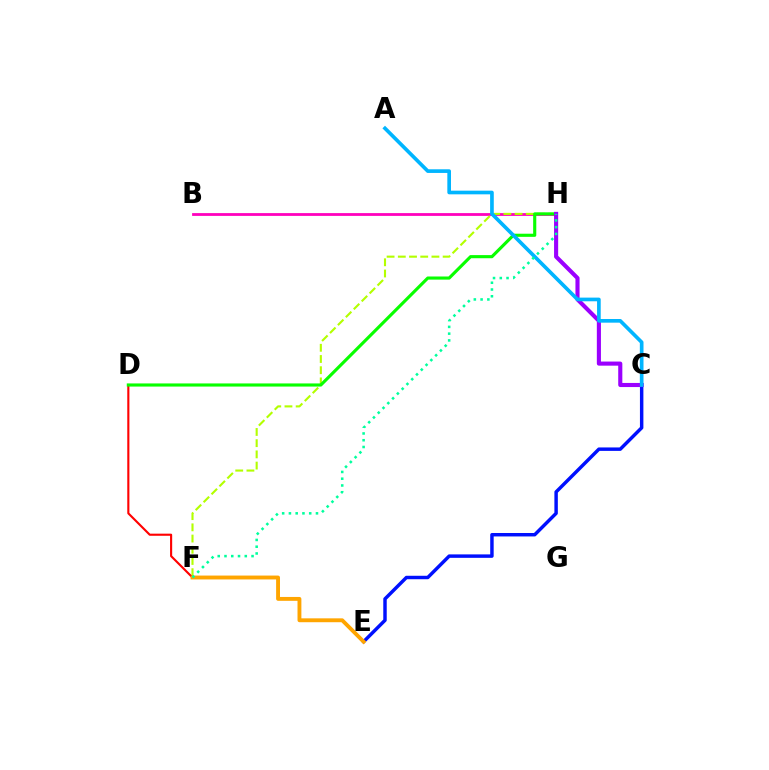{('B', 'H'): [{'color': '#ff00bd', 'line_style': 'solid', 'thickness': 2.01}], ('F', 'H'): [{'color': '#b3ff00', 'line_style': 'dashed', 'thickness': 1.52}, {'color': '#00ff9d', 'line_style': 'dotted', 'thickness': 1.84}], ('C', 'E'): [{'color': '#0010ff', 'line_style': 'solid', 'thickness': 2.48}], ('D', 'F'): [{'color': '#ff0000', 'line_style': 'solid', 'thickness': 1.53}], ('D', 'H'): [{'color': '#08ff00', 'line_style': 'solid', 'thickness': 2.25}], ('C', 'H'): [{'color': '#9b00ff', 'line_style': 'solid', 'thickness': 2.96}], ('A', 'C'): [{'color': '#00b5ff', 'line_style': 'solid', 'thickness': 2.64}], ('E', 'F'): [{'color': '#ffa500', 'line_style': 'solid', 'thickness': 2.79}]}